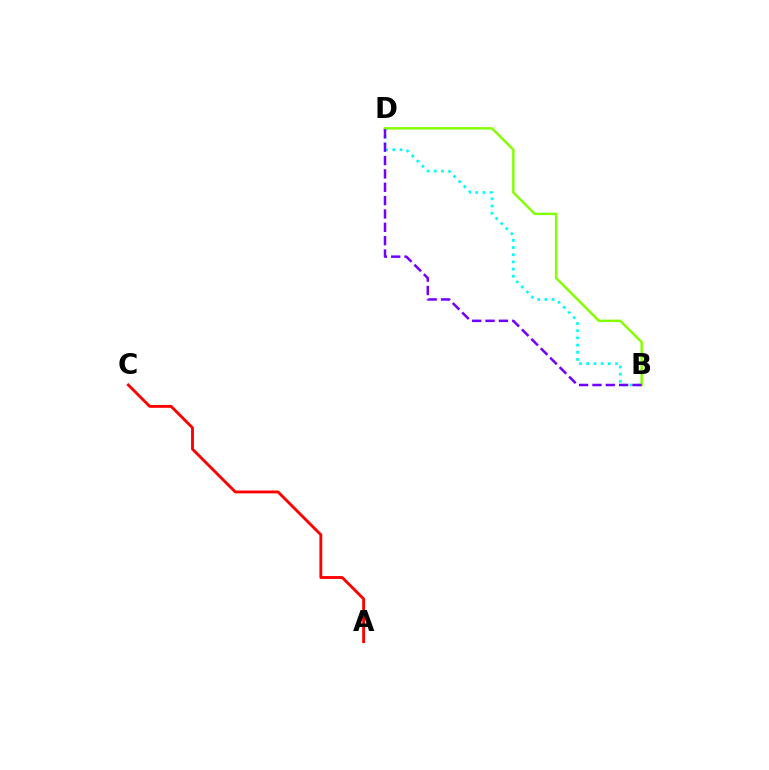{('B', 'D'): [{'color': '#00fff6', 'line_style': 'dotted', 'thickness': 1.95}, {'color': '#84ff00', 'line_style': 'solid', 'thickness': 1.76}, {'color': '#7200ff', 'line_style': 'dashed', 'thickness': 1.81}], ('A', 'C'): [{'color': '#ff0000', 'line_style': 'solid', 'thickness': 2.05}]}